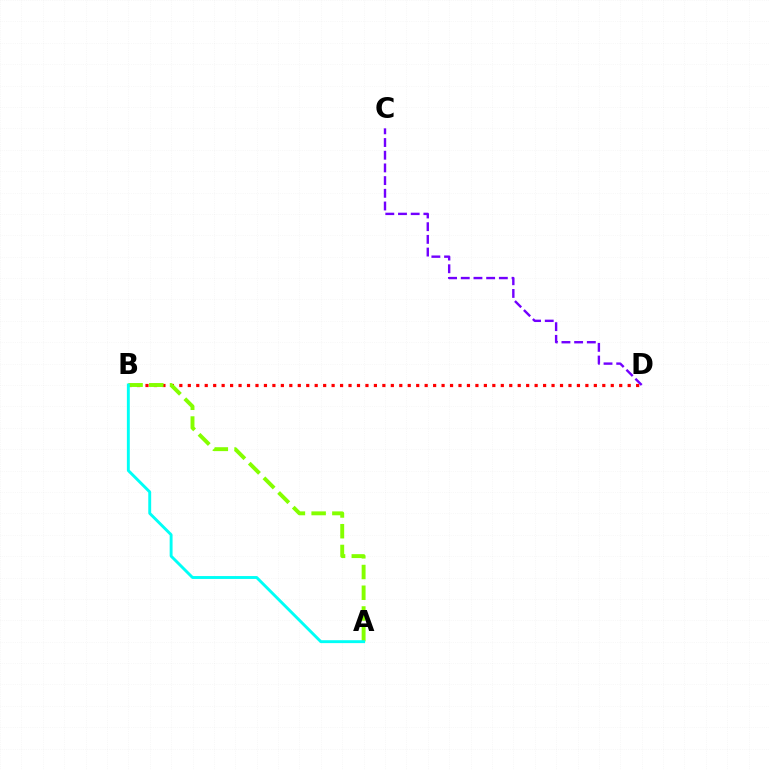{('B', 'D'): [{'color': '#ff0000', 'line_style': 'dotted', 'thickness': 2.3}], ('A', 'B'): [{'color': '#84ff00', 'line_style': 'dashed', 'thickness': 2.82}, {'color': '#00fff6', 'line_style': 'solid', 'thickness': 2.09}], ('C', 'D'): [{'color': '#7200ff', 'line_style': 'dashed', 'thickness': 1.72}]}